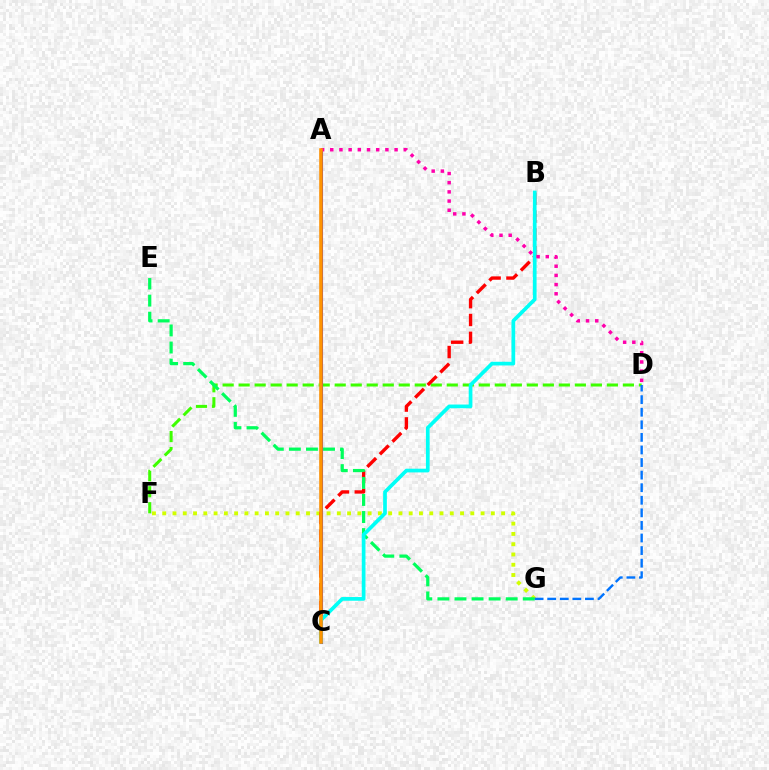{('D', 'F'): [{'color': '#3dff00', 'line_style': 'dashed', 'thickness': 2.17}], ('F', 'G'): [{'color': '#d1ff00', 'line_style': 'dotted', 'thickness': 2.79}], ('B', 'C'): [{'color': '#ff0000', 'line_style': 'dashed', 'thickness': 2.42}, {'color': '#00fff6', 'line_style': 'solid', 'thickness': 2.67}], ('E', 'G'): [{'color': '#00ff5c', 'line_style': 'dashed', 'thickness': 2.32}], ('A', 'C'): [{'color': '#2500ff', 'line_style': 'solid', 'thickness': 2.22}, {'color': '#b900ff', 'line_style': 'dotted', 'thickness': 1.54}, {'color': '#ff9400', 'line_style': 'solid', 'thickness': 2.57}], ('D', 'G'): [{'color': '#0074ff', 'line_style': 'dashed', 'thickness': 1.71}], ('A', 'D'): [{'color': '#ff00ac', 'line_style': 'dotted', 'thickness': 2.5}]}